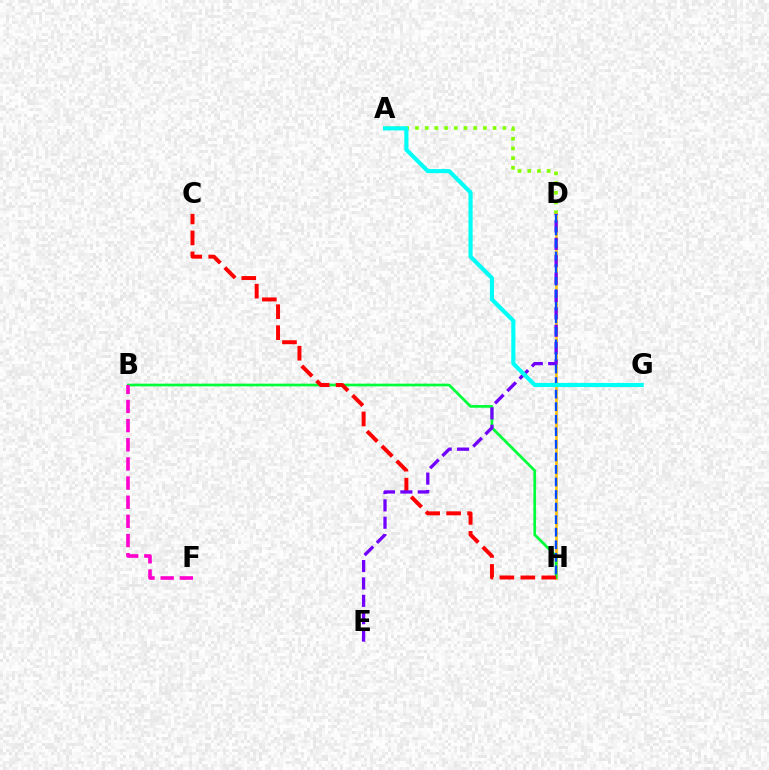{('A', 'D'): [{'color': '#84ff00', 'line_style': 'dotted', 'thickness': 2.64}], ('D', 'H'): [{'color': '#ffbd00', 'line_style': 'solid', 'thickness': 1.81}, {'color': '#004bff', 'line_style': 'dashed', 'thickness': 1.71}], ('B', 'H'): [{'color': '#00ff39', 'line_style': 'solid', 'thickness': 1.95}], ('C', 'H'): [{'color': '#ff0000', 'line_style': 'dashed', 'thickness': 2.85}], ('D', 'E'): [{'color': '#7200ff', 'line_style': 'dashed', 'thickness': 2.36}], ('B', 'F'): [{'color': '#ff00cf', 'line_style': 'dashed', 'thickness': 2.6}], ('A', 'G'): [{'color': '#00fff6', 'line_style': 'solid', 'thickness': 2.97}]}